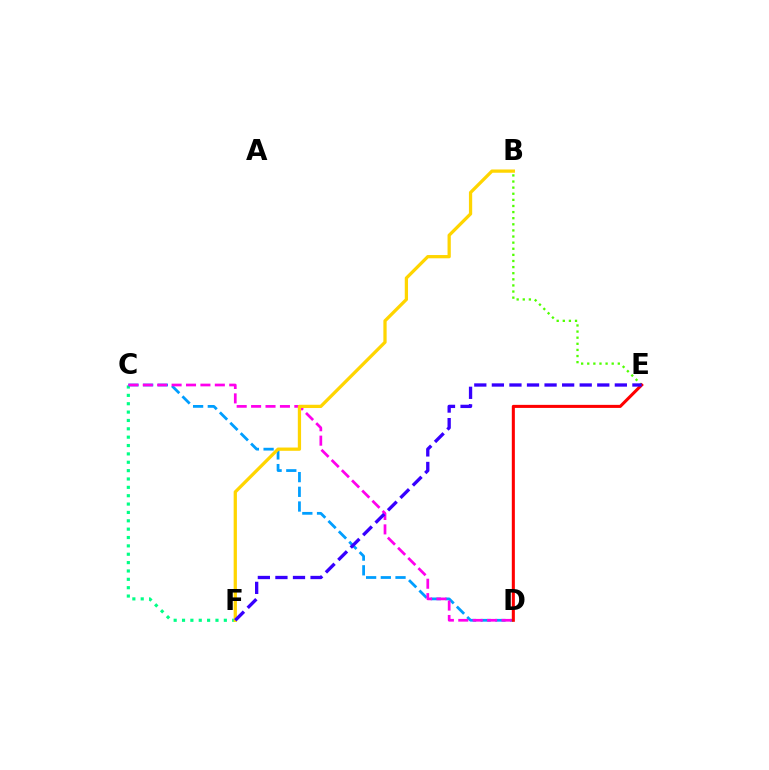{('C', 'F'): [{'color': '#00ff86', 'line_style': 'dotted', 'thickness': 2.27}], ('B', 'E'): [{'color': '#4fff00', 'line_style': 'dotted', 'thickness': 1.66}], ('C', 'D'): [{'color': '#009eff', 'line_style': 'dashed', 'thickness': 2.0}, {'color': '#ff00ed', 'line_style': 'dashed', 'thickness': 1.96}], ('B', 'F'): [{'color': '#ffd500', 'line_style': 'solid', 'thickness': 2.35}], ('D', 'E'): [{'color': '#ff0000', 'line_style': 'solid', 'thickness': 2.2}], ('E', 'F'): [{'color': '#3700ff', 'line_style': 'dashed', 'thickness': 2.39}]}